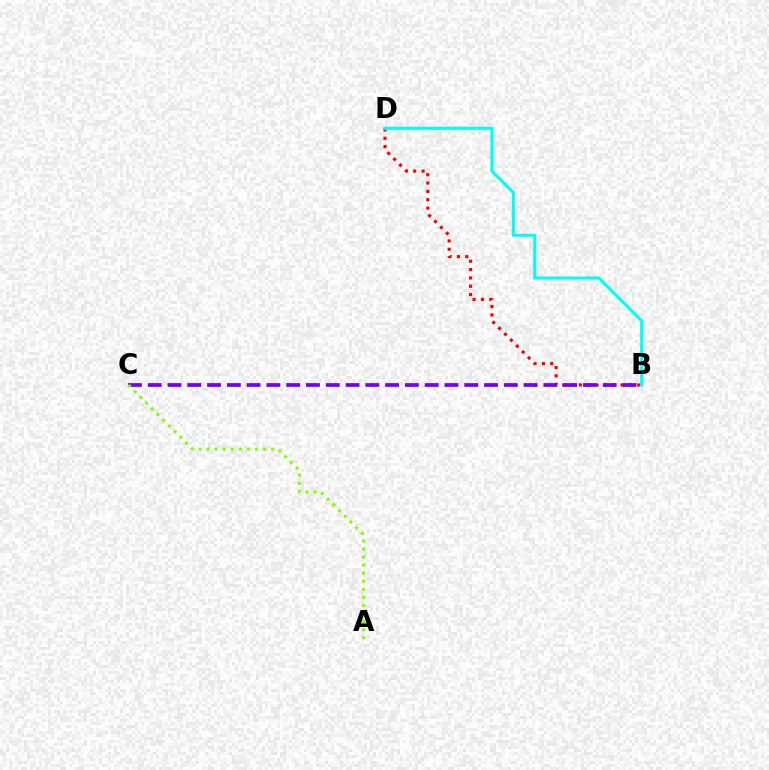{('B', 'D'): [{'color': '#ff0000', 'line_style': 'dotted', 'thickness': 2.27}, {'color': '#00fff6', 'line_style': 'solid', 'thickness': 2.19}], ('B', 'C'): [{'color': '#7200ff', 'line_style': 'dashed', 'thickness': 2.69}], ('A', 'C'): [{'color': '#84ff00', 'line_style': 'dotted', 'thickness': 2.19}]}